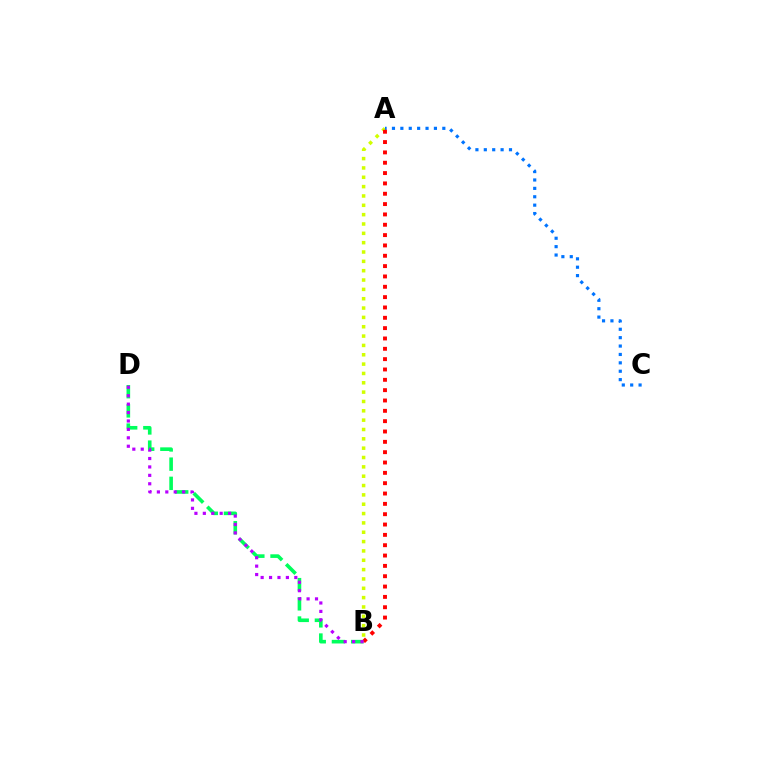{('A', 'B'): [{'color': '#d1ff00', 'line_style': 'dotted', 'thickness': 2.54}, {'color': '#ff0000', 'line_style': 'dotted', 'thickness': 2.81}], ('A', 'C'): [{'color': '#0074ff', 'line_style': 'dotted', 'thickness': 2.28}], ('B', 'D'): [{'color': '#00ff5c', 'line_style': 'dashed', 'thickness': 2.61}, {'color': '#b900ff', 'line_style': 'dotted', 'thickness': 2.29}]}